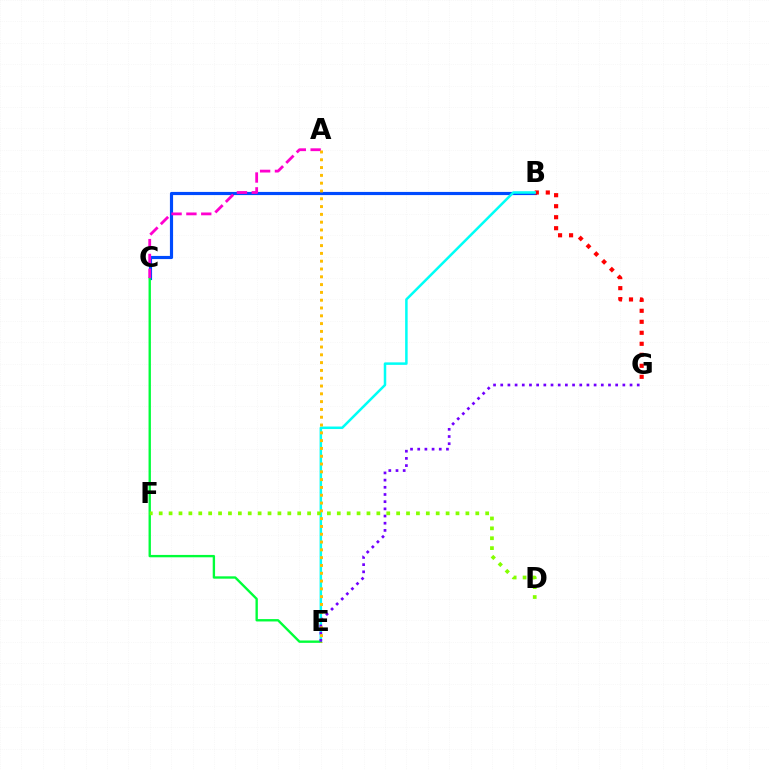{('B', 'C'): [{'color': '#004bff', 'line_style': 'solid', 'thickness': 2.27}], ('B', 'G'): [{'color': '#ff0000', 'line_style': 'dotted', 'thickness': 2.99}], ('B', 'E'): [{'color': '#00fff6', 'line_style': 'solid', 'thickness': 1.81}], ('C', 'E'): [{'color': '#00ff39', 'line_style': 'solid', 'thickness': 1.7}], ('E', 'G'): [{'color': '#7200ff', 'line_style': 'dotted', 'thickness': 1.95}], ('D', 'F'): [{'color': '#84ff00', 'line_style': 'dotted', 'thickness': 2.69}], ('A', 'C'): [{'color': '#ff00cf', 'line_style': 'dashed', 'thickness': 2.02}], ('A', 'E'): [{'color': '#ffbd00', 'line_style': 'dotted', 'thickness': 2.12}]}